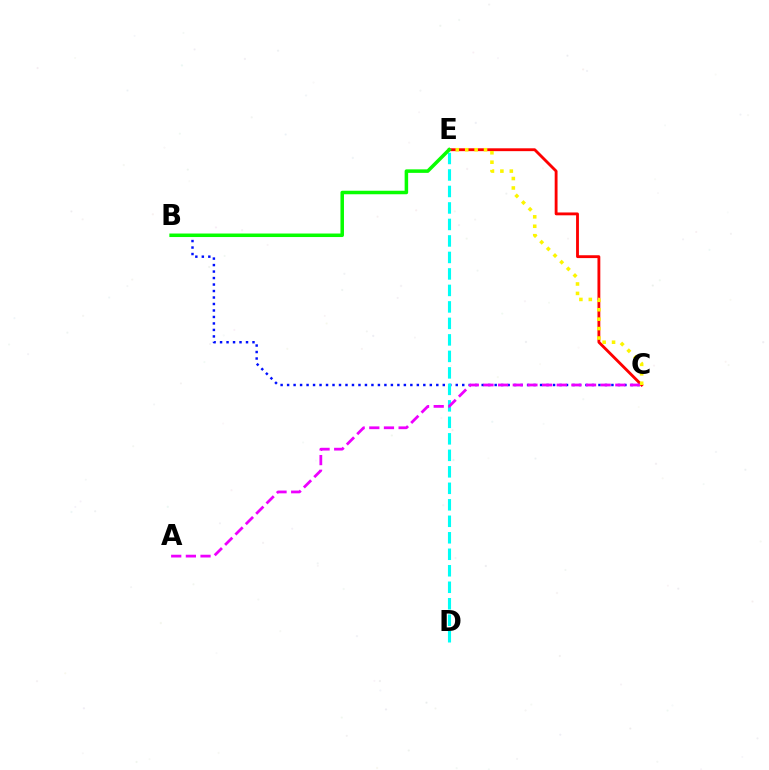{('B', 'C'): [{'color': '#0010ff', 'line_style': 'dotted', 'thickness': 1.76}], ('D', 'E'): [{'color': '#00fff6', 'line_style': 'dashed', 'thickness': 2.24}], ('C', 'E'): [{'color': '#ff0000', 'line_style': 'solid', 'thickness': 2.05}, {'color': '#fcf500', 'line_style': 'dotted', 'thickness': 2.56}], ('A', 'C'): [{'color': '#ee00ff', 'line_style': 'dashed', 'thickness': 1.99}], ('B', 'E'): [{'color': '#08ff00', 'line_style': 'solid', 'thickness': 2.53}]}